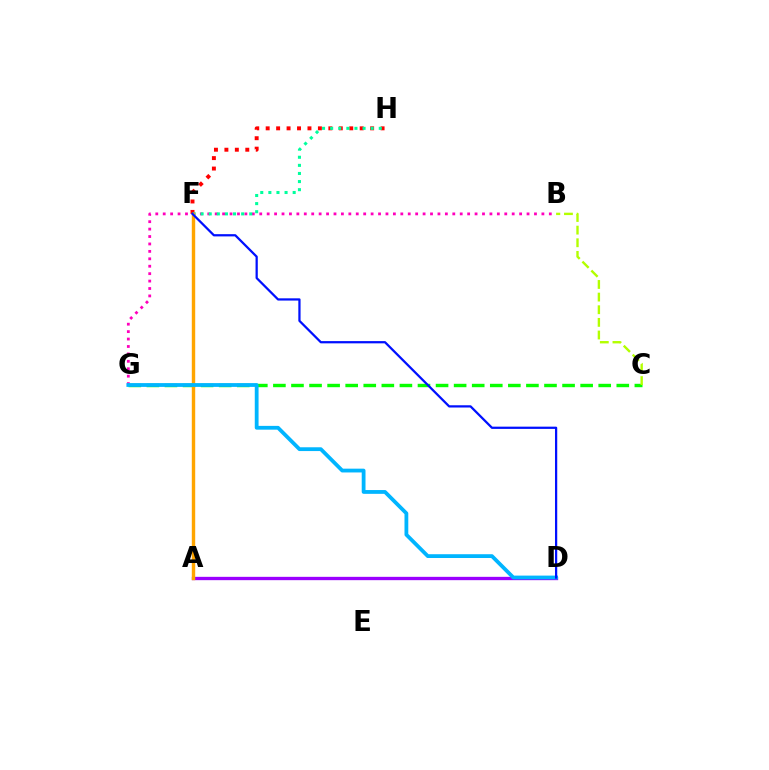{('A', 'D'): [{'color': '#9b00ff', 'line_style': 'solid', 'thickness': 2.4}], ('B', 'G'): [{'color': '#ff00bd', 'line_style': 'dotted', 'thickness': 2.02}], ('F', 'H'): [{'color': '#ff0000', 'line_style': 'dotted', 'thickness': 2.84}, {'color': '#00ff9d', 'line_style': 'dotted', 'thickness': 2.2}], ('C', 'G'): [{'color': '#08ff00', 'line_style': 'dashed', 'thickness': 2.46}], ('A', 'F'): [{'color': '#ffa500', 'line_style': 'solid', 'thickness': 2.45}], ('D', 'G'): [{'color': '#00b5ff', 'line_style': 'solid', 'thickness': 2.73}], ('D', 'F'): [{'color': '#0010ff', 'line_style': 'solid', 'thickness': 1.62}], ('B', 'C'): [{'color': '#b3ff00', 'line_style': 'dashed', 'thickness': 1.72}]}